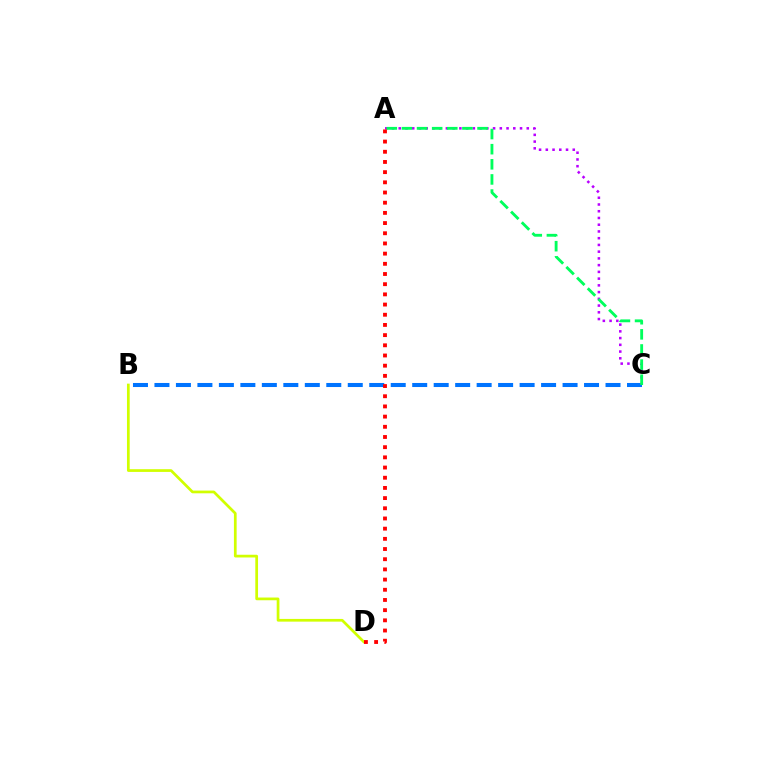{('B', 'D'): [{'color': '#d1ff00', 'line_style': 'solid', 'thickness': 1.96}], ('B', 'C'): [{'color': '#0074ff', 'line_style': 'dashed', 'thickness': 2.92}], ('A', 'C'): [{'color': '#b900ff', 'line_style': 'dotted', 'thickness': 1.83}, {'color': '#00ff5c', 'line_style': 'dashed', 'thickness': 2.05}], ('A', 'D'): [{'color': '#ff0000', 'line_style': 'dotted', 'thickness': 2.77}]}